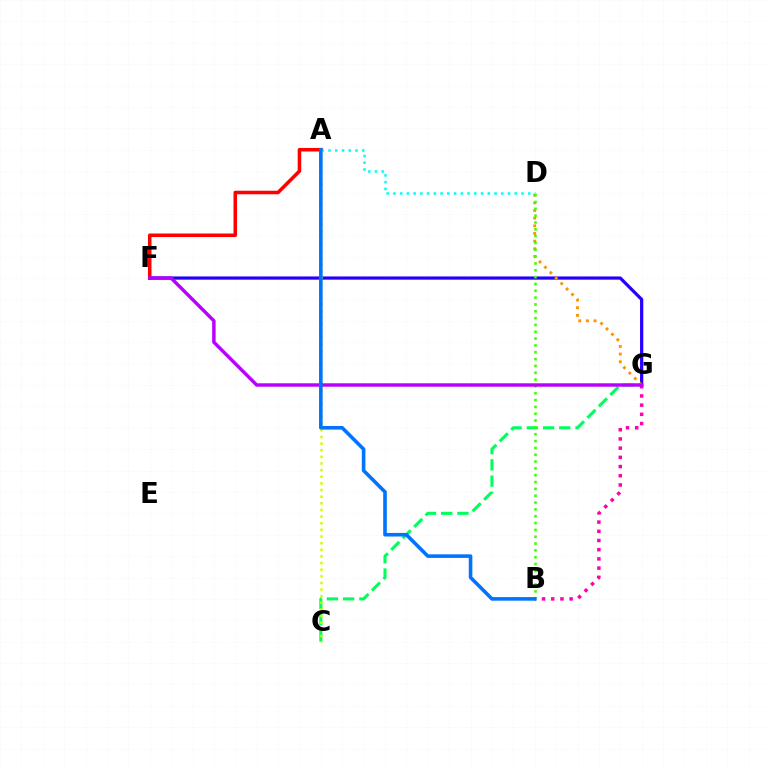{('F', 'G'): [{'color': '#2500ff', 'line_style': 'solid', 'thickness': 2.32}, {'color': '#b900ff', 'line_style': 'solid', 'thickness': 2.48}], ('C', 'G'): [{'color': '#00ff5c', 'line_style': 'dashed', 'thickness': 2.2}], ('D', 'G'): [{'color': '#ff9400', 'line_style': 'dotted', 'thickness': 2.08}], ('A', 'F'): [{'color': '#ff0000', 'line_style': 'solid', 'thickness': 2.55}], ('A', 'D'): [{'color': '#00fff6', 'line_style': 'dotted', 'thickness': 1.83}], ('B', 'G'): [{'color': '#ff00ac', 'line_style': 'dotted', 'thickness': 2.5}], ('A', 'C'): [{'color': '#d1ff00', 'line_style': 'dotted', 'thickness': 1.8}], ('B', 'D'): [{'color': '#3dff00', 'line_style': 'dotted', 'thickness': 1.86}], ('A', 'B'): [{'color': '#0074ff', 'line_style': 'solid', 'thickness': 2.59}]}